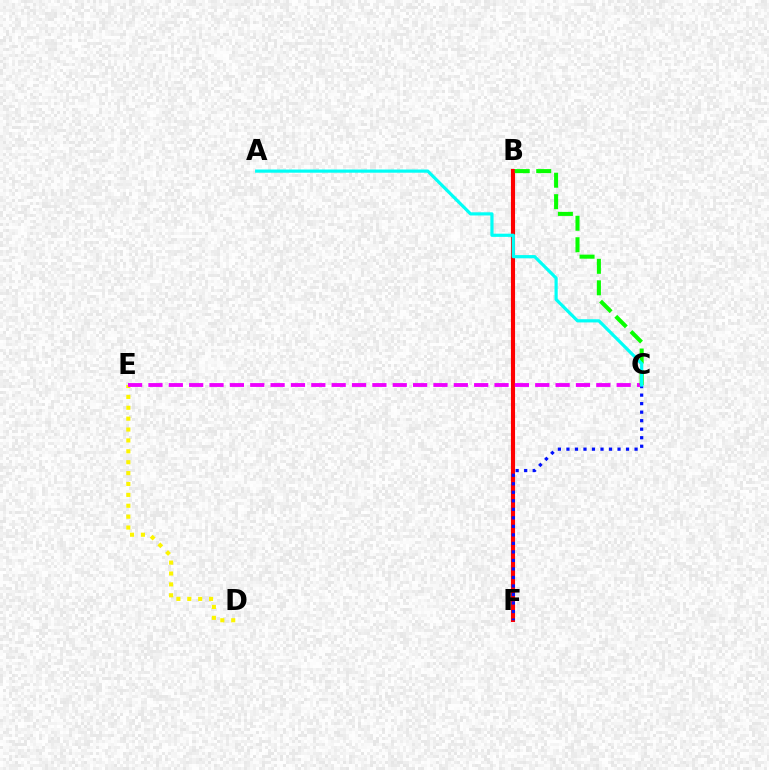{('D', 'E'): [{'color': '#fcf500', 'line_style': 'dotted', 'thickness': 2.96}], ('B', 'F'): [{'color': '#ff0000', 'line_style': 'solid', 'thickness': 2.96}], ('C', 'E'): [{'color': '#ee00ff', 'line_style': 'dashed', 'thickness': 2.77}], ('C', 'F'): [{'color': '#0010ff', 'line_style': 'dotted', 'thickness': 2.31}], ('B', 'C'): [{'color': '#08ff00', 'line_style': 'dashed', 'thickness': 2.92}], ('A', 'C'): [{'color': '#00fff6', 'line_style': 'solid', 'thickness': 2.29}]}